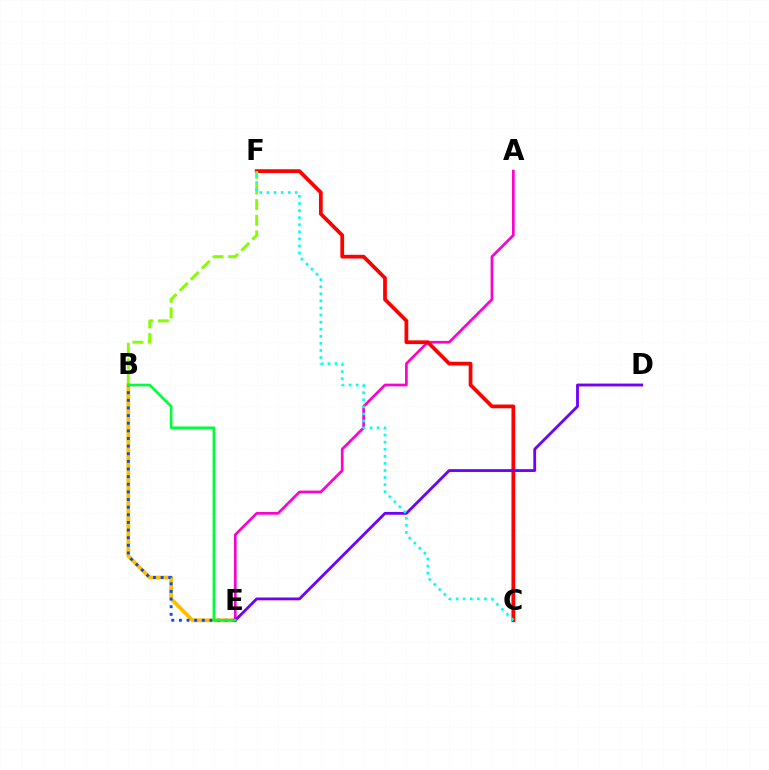{('B', 'E'): [{'color': '#ffbd00', 'line_style': 'solid', 'thickness': 2.7}, {'color': '#004bff', 'line_style': 'dotted', 'thickness': 2.07}, {'color': '#00ff39', 'line_style': 'solid', 'thickness': 1.9}], ('A', 'E'): [{'color': '#ff00cf', 'line_style': 'solid', 'thickness': 1.95}], ('C', 'F'): [{'color': '#ff0000', 'line_style': 'solid', 'thickness': 2.7}, {'color': '#00fff6', 'line_style': 'dotted', 'thickness': 1.92}], ('B', 'F'): [{'color': '#84ff00', 'line_style': 'dashed', 'thickness': 2.12}], ('D', 'E'): [{'color': '#7200ff', 'line_style': 'solid', 'thickness': 2.04}]}